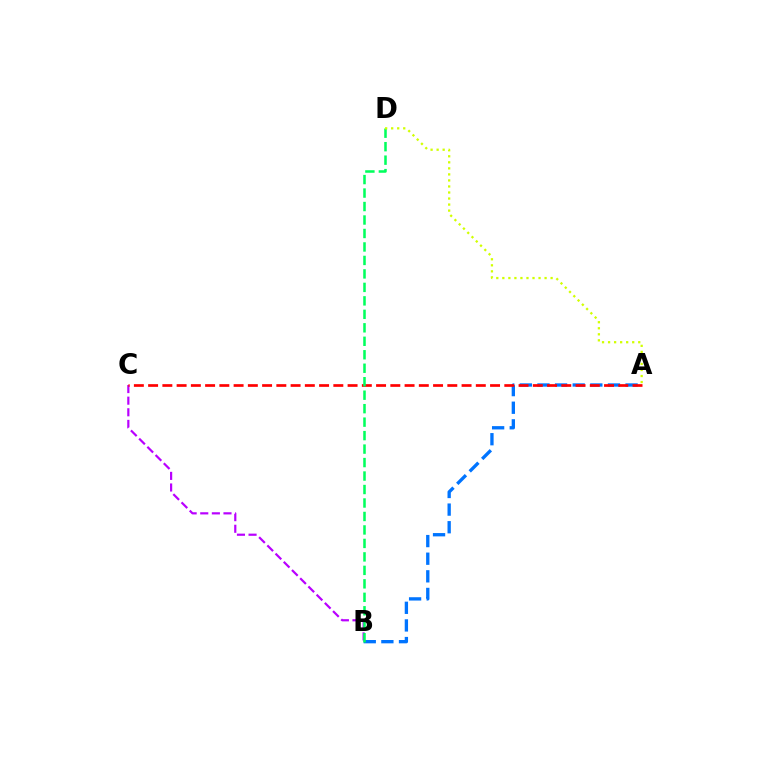{('A', 'B'): [{'color': '#0074ff', 'line_style': 'dashed', 'thickness': 2.39}], ('B', 'C'): [{'color': '#b900ff', 'line_style': 'dashed', 'thickness': 1.58}], ('A', 'C'): [{'color': '#ff0000', 'line_style': 'dashed', 'thickness': 1.94}], ('B', 'D'): [{'color': '#00ff5c', 'line_style': 'dashed', 'thickness': 1.83}], ('A', 'D'): [{'color': '#d1ff00', 'line_style': 'dotted', 'thickness': 1.64}]}